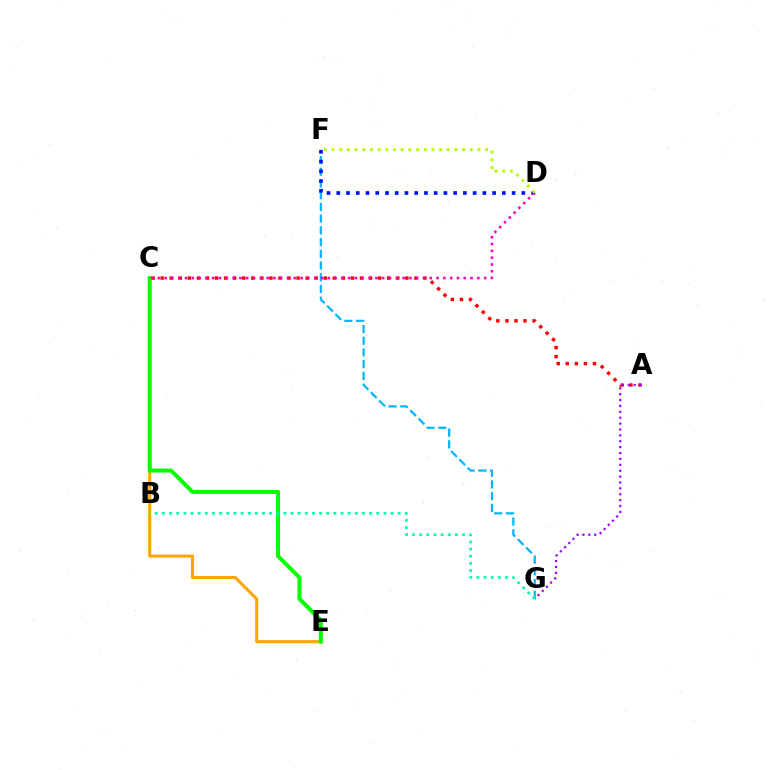{('F', 'G'): [{'color': '#00b5ff', 'line_style': 'dashed', 'thickness': 1.59}], ('A', 'C'): [{'color': '#ff0000', 'line_style': 'dotted', 'thickness': 2.46}], ('C', 'E'): [{'color': '#ffa500', 'line_style': 'solid', 'thickness': 2.19}, {'color': '#08ff00', 'line_style': 'solid', 'thickness': 2.88}], ('D', 'F'): [{'color': '#0010ff', 'line_style': 'dotted', 'thickness': 2.65}, {'color': '#b3ff00', 'line_style': 'dotted', 'thickness': 2.09}], ('C', 'D'): [{'color': '#ff00bd', 'line_style': 'dotted', 'thickness': 1.85}], ('A', 'G'): [{'color': '#9b00ff', 'line_style': 'dotted', 'thickness': 1.6}], ('B', 'G'): [{'color': '#00ff9d', 'line_style': 'dotted', 'thickness': 1.94}]}